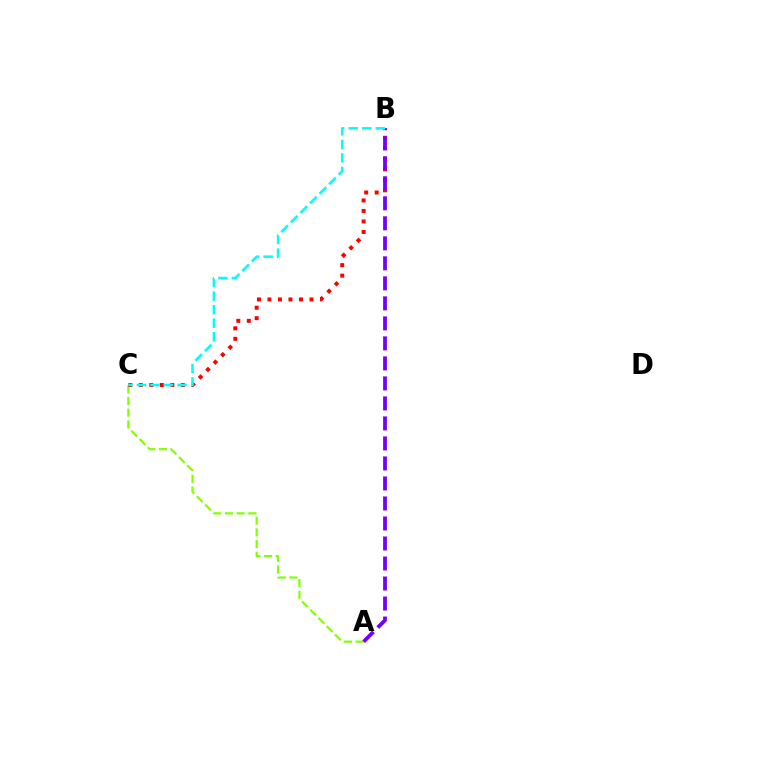{('A', 'C'): [{'color': '#84ff00', 'line_style': 'dashed', 'thickness': 1.59}], ('B', 'C'): [{'color': '#ff0000', 'line_style': 'dotted', 'thickness': 2.85}, {'color': '#00fff6', 'line_style': 'dashed', 'thickness': 1.84}], ('A', 'B'): [{'color': '#7200ff', 'line_style': 'dashed', 'thickness': 2.72}]}